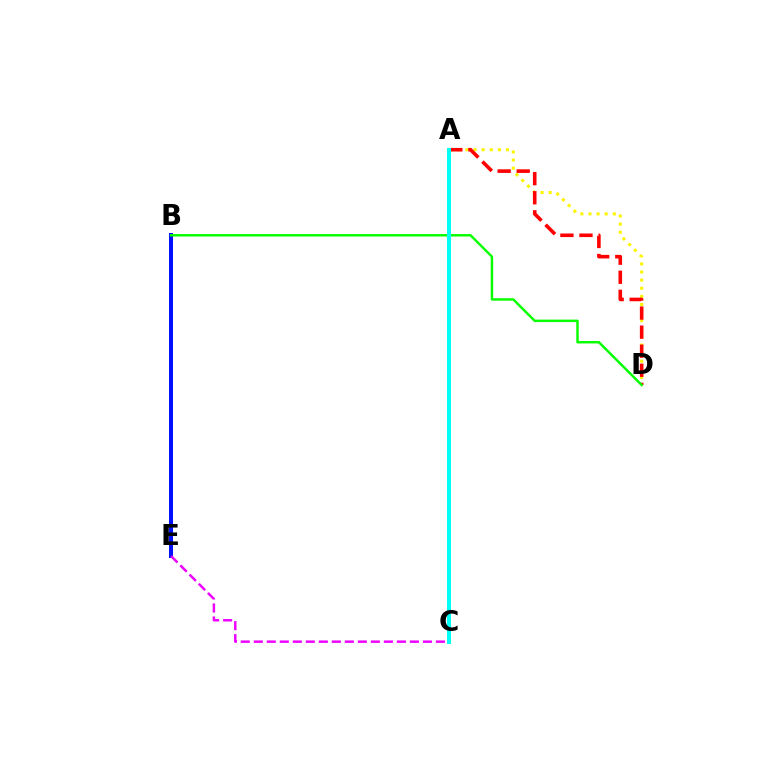{('B', 'E'): [{'color': '#0010ff', 'line_style': 'solid', 'thickness': 2.88}], ('A', 'D'): [{'color': '#fcf500', 'line_style': 'dotted', 'thickness': 2.2}, {'color': '#ff0000', 'line_style': 'dashed', 'thickness': 2.59}], ('C', 'E'): [{'color': '#ee00ff', 'line_style': 'dashed', 'thickness': 1.77}], ('B', 'D'): [{'color': '#08ff00', 'line_style': 'solid', 'thickness': 1.77}], ('A', 'C'): [{'color': '#00fff6', 'line_style': 'solid', 'thickness': 2.92}]}